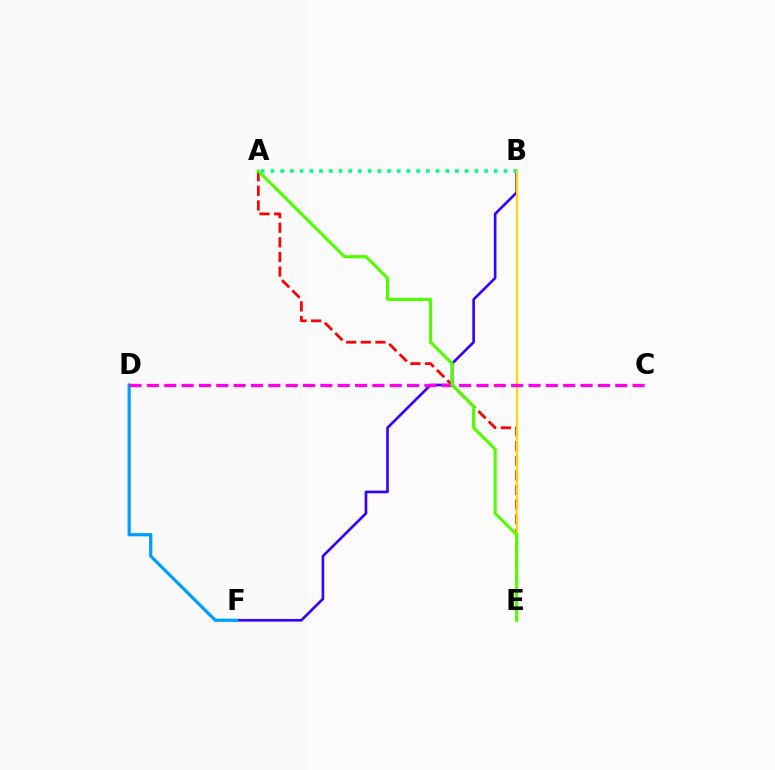{('B', 'F'): [{'color': '#3700ff', 'line_style': 'solid', 'thickness': 1.91}], ('A', 'E'): [{'color': '#ff0000', 'line_style': 'dashed', 'thickness': 1.98}, {'color': '#4fff00', 'line_style': 'solid', 'thickness': 2.22}], ('A', 'B'): [{'color': '#00ff86', 'line_style': 'dotted', 'thickness': 2.64}], ('B', 'E'): [{'color': '#ffd500', 'line_style': 'solid', 'thickness': 1.54}], ('D', 'F'): [{'color': '#009eff', 'line_style': 'solid', 'thickness': 2.32}], ('C', 'D'): [{'color': '#ff00ed', 'line_style': 'dashed', 'thickness': 2.36}]}